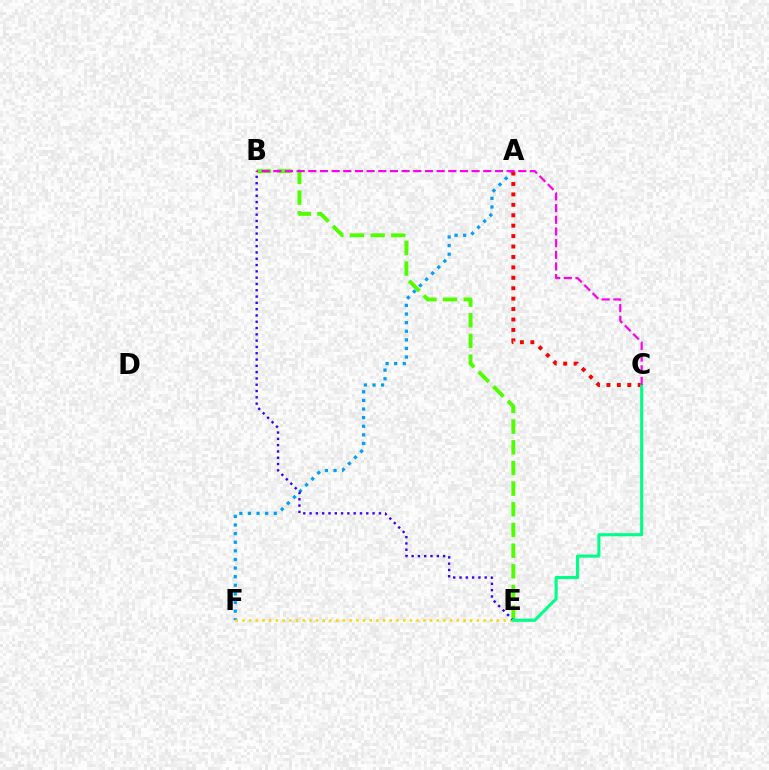{('A', 'F'): [{'color': '#009eff', 'line_style': 'dotted', 'thickness': 2.34}], ('B', 'E'): [{'color': '#4fff00', 'line_style': 'dashed', 'thickness': 2.81}, {'color': '#3700ff', 'line_style': 'dotted', 'thickness': 1.71}], ('E', 'F'): [{'color': '#ffd500', 'line_style': 'dotted', 'thickness': 1.82}], ('A', 'C'): [{'color': '#ff0000', 'line_style': 'dotted', 'thickness': 2.83}], ('C', 'E'): [{'color': '#00ff86', 'line_style': 'solid', 'thickness': 2.22}], ('B', 'C'): [{'color': '#ff00ed', 'line_style': 'dashed', 'thickness': 1.58}]}